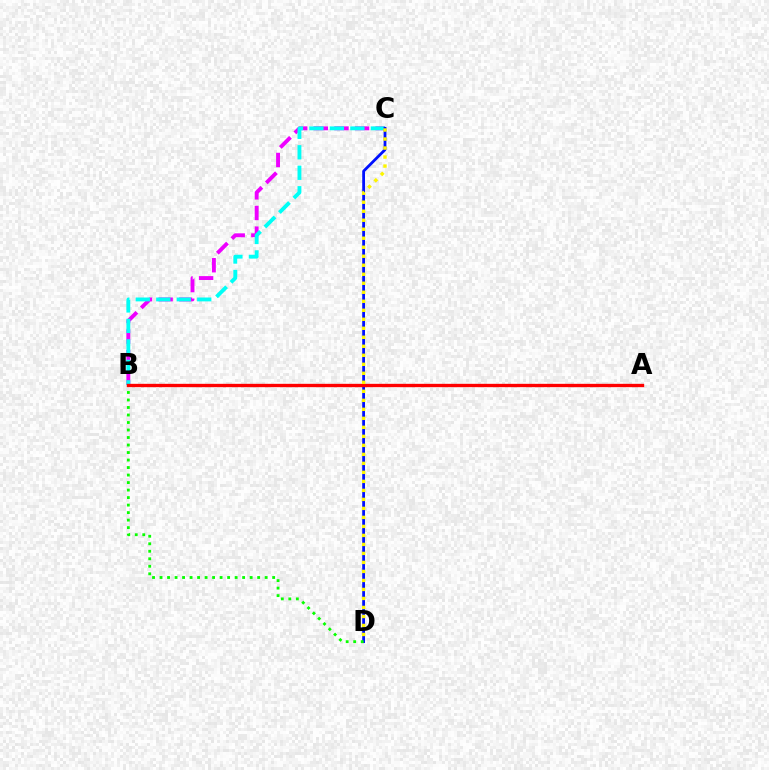{('B', 'C'): [{'color': '#ee00ff', 'line_style': 'dashed', 'thickness': 2.8}, {'color': '#00fff6', 'line_style': 'dashed', 'thickness': 2.78}], ('C', 'D'): [{'color': '#0010ff', 'line_style': 'solid', 'thickness': 2.01}, {'color': '#fcf500', 'line_style': 'dotted', 'thickness': 2.45}], ('B', 'D'): [{'color': '#08ff00', 'line_style': 'dotted', 'thickness': 2.04}], ('A', 'B'): [{'color': '#ff0000', 'line_style': 'solid', 'thickness': 2.41}]}